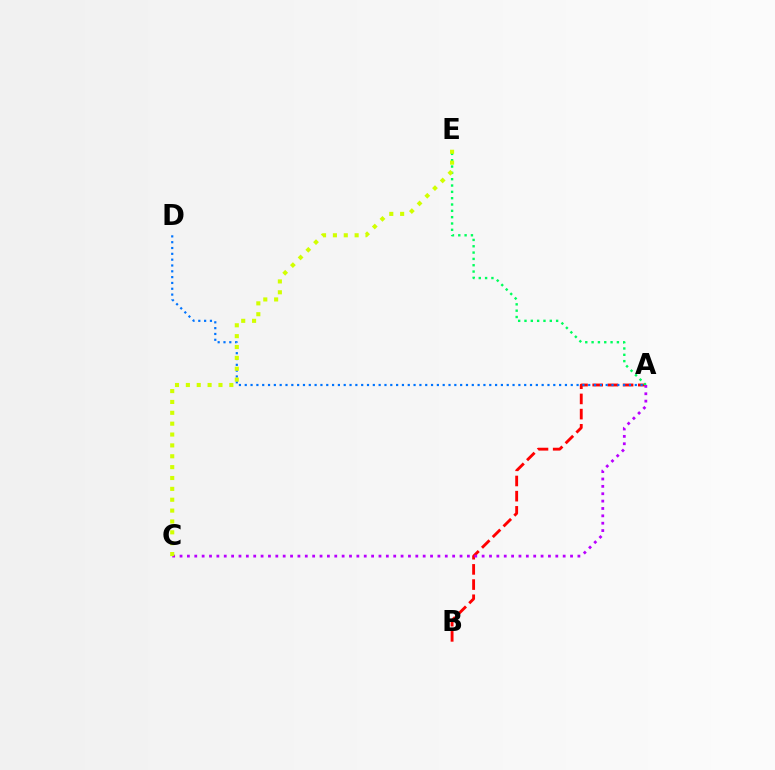{('A', 'B'): [{'color': '#ff0000', 'line_style': 'dashed', 'thickness': 2.06}], ('A', 'E'): [{'color': '#00ff5c', 'line_style': 'dotted', 'thickness': 1.72}], ('A', 'D'): [{'color': '#0074ff', 'line_style': 'dotted', 'thickness': 1.58}], ('A', 'C'): [{'color': '#b900ff', 'line_style': 'dotted', 'thickness': 2.0}], ('C', 'E'): [{'color': '#d1ff00', 'line_style': 'dotted', 'thickness': 2.95}]}